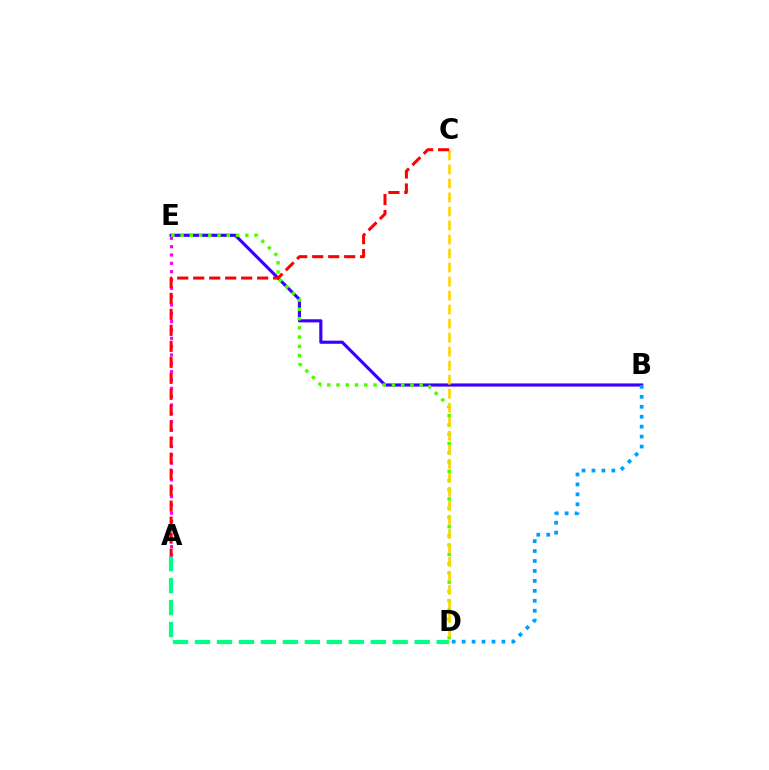{('A', 'D'): [{'color': '#00ff86', 'line_style': 'dashed', 'thickness': 2.98}], ('B', 'E'): [{'color': '#3700ff', 'line_style': 'solid', 'thickness': 2.26}], ('A', 'E'): [{'color': '#ff00ed', 'line_style': 'dotted', 'thickness': 2.26}], ('D', 'E'): [{'color': '#4fff00', 'line_style': 'dotted', 'thickness': 2.51}], ('C', 'D'): [{'color': '#ffd500', 'line_style': 'dashed', 'thickness': 1.9}], ('B', 'D'): [{'color': '#009eff', 'line_style': 'dotted', 'thickness': 2.7}], ('A', 'C'): [{'color': '#ff0000', 'line_style': 'dashed', 'thickness': 2.17}]}